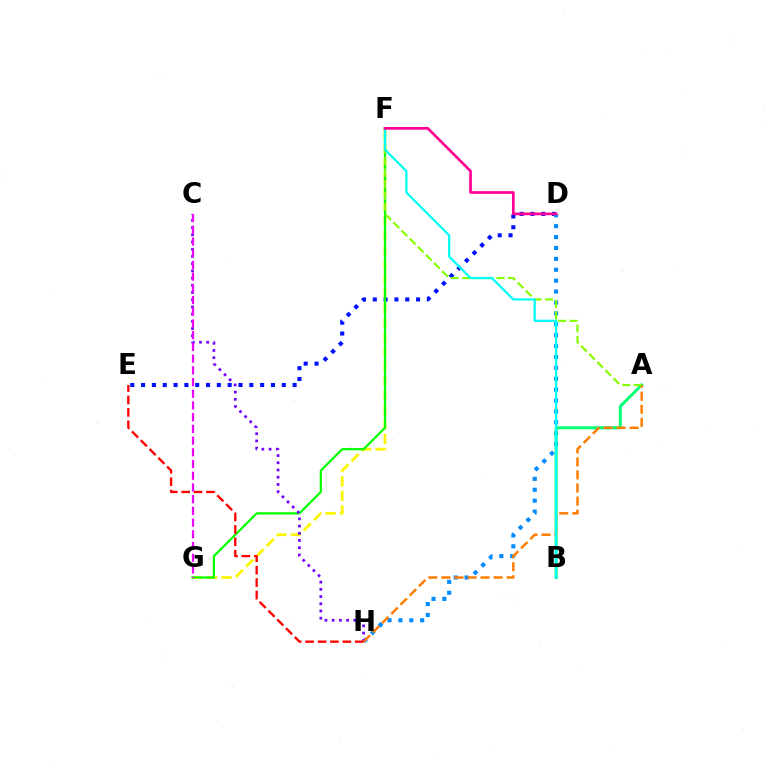{('F', 'G'): [{'color': '#fcf500', 'line_style': 'dashed', 'thickness': 1.97}, {'color': '#08ff00', 'line_style': 'solid', 'thickness': 1.61}], ('D', 'E'): [{'color': '#0010ff', 'line_style': 'dotted', 'thickness': 2.94}], ('D', 'H'): [{'color': '#008cff', 'line_style': 'dotted', 'thickness': 2.96}], ('A', 'B'): [{'color': '#00ff74', 'line_style': 'solid', 'thickness': 2.18}], ('C', 'H'): [{'color': '#7200ff', 'line_style': 'dotted', 'thickness': 1.96}], ('A', 'H'): [{'color': '#ff7c00', 'line_style': 'dashed', 'thickness': 1.77}], ('C', 'G'): [{'color': '#ee00ff', 'line_style': 'dashed', 'thickness': 1.59}], ('A', 'F'): [{'color': '#84ff00', 'line_style': 'dashed', 'thickness': 1.56}], ('B', 'F'): [{'color': '#00fff6', 'line_style': 'solid', 'thickness': 1.61}], ('D', 'F'): [{'color': '#ff0094', 'line_style': 'solid', 'thickness': 1.94}], ('E', 'H'): [{'color': '#ff0000', 'line_style': 'dashed', 'thickness': 1.69}]}